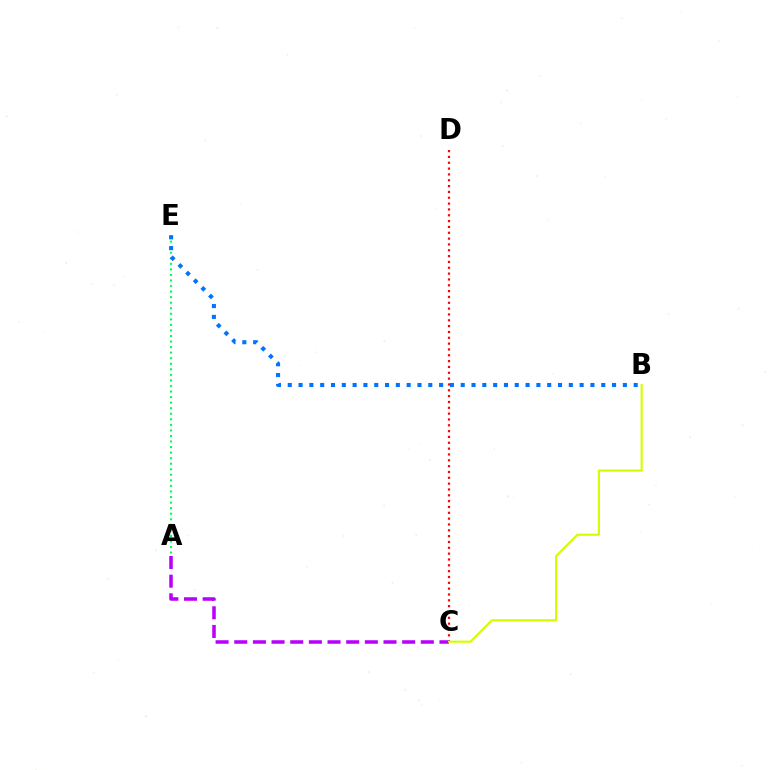{('A', 'E'): [{'color': '#00ff5c', 'line_style': 'dotted', 'thickness': 1.51}], ('B', 'E'): [{'color': '#0074ff', 'line_style': 'dotted', 'thickness': 2.94}], ('C', 'D'): [{'color': '#ff0000', 'line_style': 'dotted', 'thickness': 1.59}], ('A', 'C'): [{'color': '#b900ff', 'line_style': 'dashed', 'thickness': 2.53}], ('B', 'C'): [{'color': '#d1ff00', 'line_style': 'solid', 'thickness': 1.56}]}